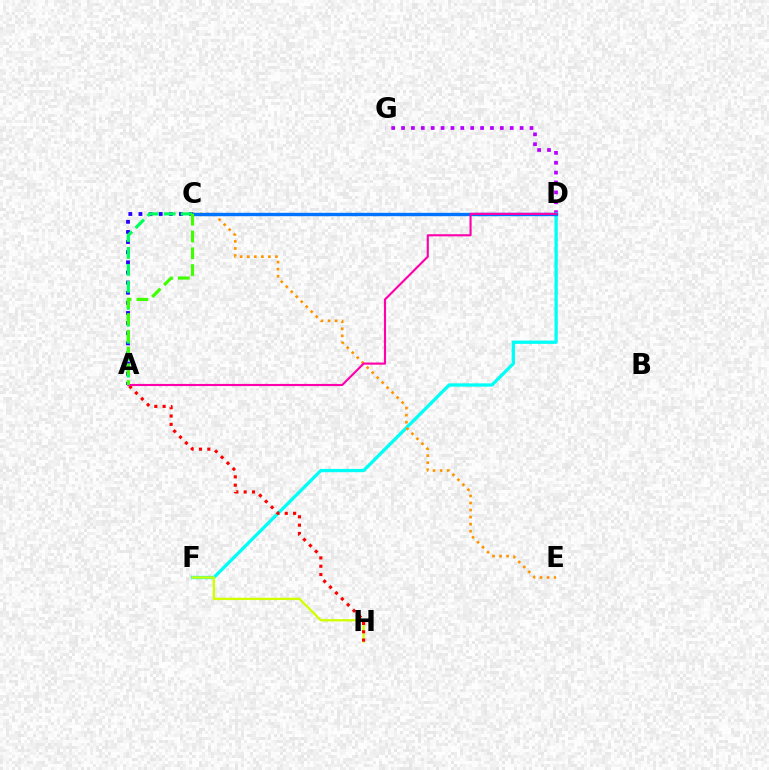{('D', 'G'): [{'color': '#b900ff', 'line_style': 'dotted', 'thickness': 2.68}], ('D', 'F'): [{'color': '#00fff6', 'line_style': 'solid', 'thickness': 2.37}], ('F', 'H'): [{'color': '#d1ff00', 'line_style': 'solid', 'thickness': 1.67}], ('C', 'E'): [{'color': '#ff9400', 'line_style': 'dotted', 'thickness': 1.92}], ('A', 'H'): [{'color': '#ff0000', 'line_style': 'dotted', 'thickness': 2.26}], ('A', 'C'): [{'color': '#2500ff', 'line_style': 'dotted', 'thickness': 2.75}, {'color': '#00ff5c', 'line_style': 'dashed', 'thickness': 2.3}, {'color': '#3dff00', 'line_style': 'dashed', 'thickness': 2.28}], ('C', 'D'): [{'color': '#0074ff', 'line_style': 'solid', 'thickness': 2.43}], ('A', 'D'): [{'color': '#ff00ac', 'line_style': 'solid', 'thickness': 1.53}]}